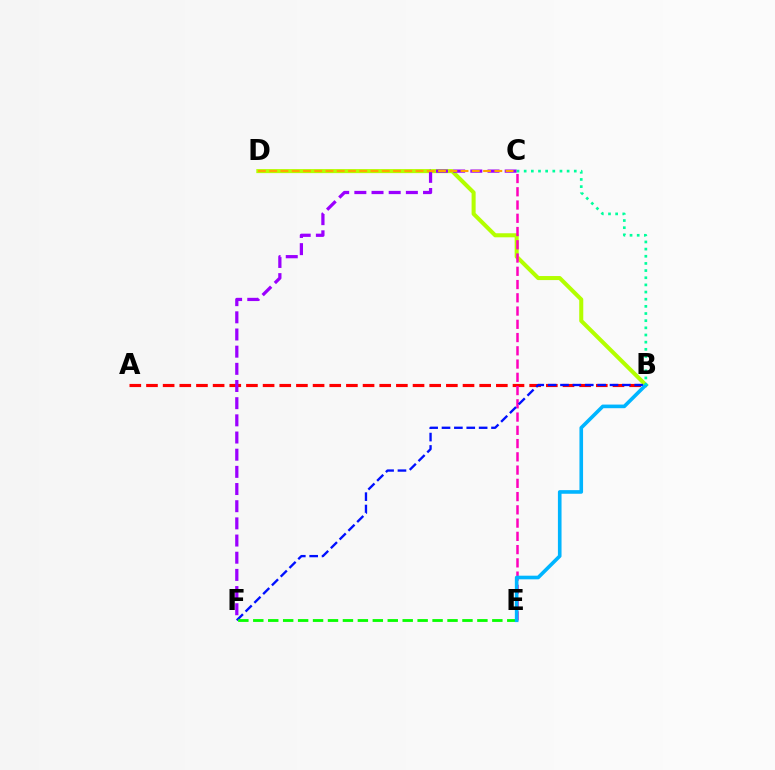{('B', 'D'): [{'color': '#b3ff00', 'line_style': 'solid', 'thickness': 2.91}], ('A', 'B'): [{'color': '#ff0000', 'line_style': 'dashed', 'thickness': 2.26}], ('C', 'E'): [{'color': '#ff00bd', 'line_style': 'dashed', 'thickness': 1.8}], ('B', 'F'): [{'color': '#0010ff', 'line_style': 'dashed', 'thickness': 1.68}], ('E', 'F'): [{'color': '#08ff00', 'line_style': 'dashed', 'thickness': 2.03}], ('C', 'F'): [{'color': '#9b00ff', 'line_style': 'dashed', 'thickness': 2.33}], ('B', 'E'): [{'color': '#00b5ff', 'line_style': 'solid', 'thickness': 2.61}], ('C', 'D'): [{'color': '#ffa500', 'line_style': 'dashed', 'thickness': 1.53}], ('B', 'C'): [{'color': '#00ff9d', 'line_style': 'dotted', 'thickness': 1.94}]}